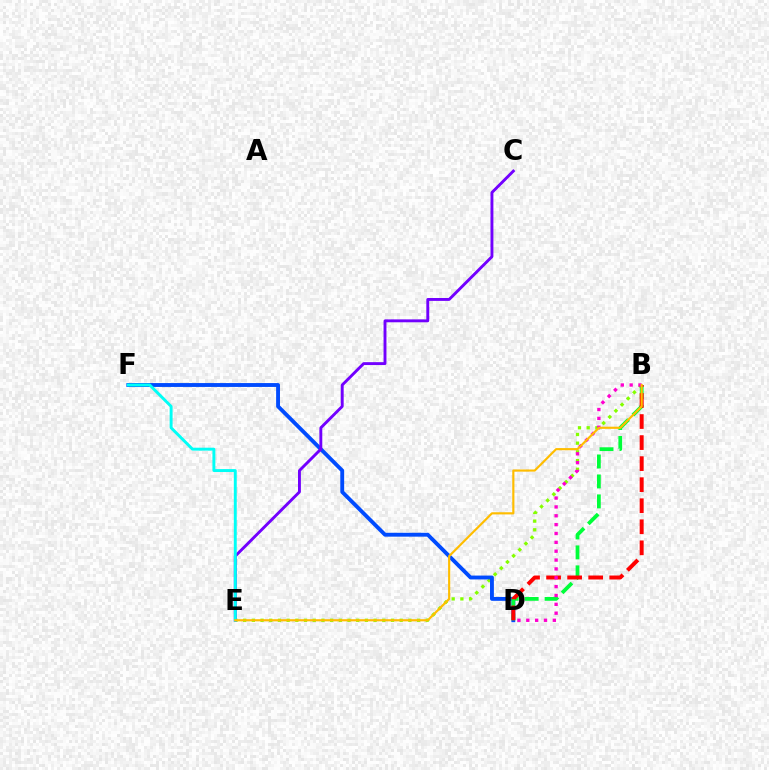{('B', 'E'): [{'color': '#84ff00', 'line_style': 'dotted', 'thickness': 2.36}, {'color': '#ffbd00', 'line_style': 'solid', 'thickness': 1.56}], ('D', 'F'): [{'color': '#004bff', 'line_style': 'solid', 'thickness': 2.79}], ('C', 'E'): [{'color': '#7200ff', 'line_style': 'solid', 'thickness': 2.09}], ('B', 'D'): [{'color': '#00ff39', 'line_style': 'dashed', 'thickness': 2.71}, {'color': '#ff0000', 'line_style': 'dashed', 'thickness': 2.86}, {'color': '#ff00cf', 'line_style': 'dotted', 'thickness': 2.41}], ('E', 'F'): [{'color': '#00fff6', 'line_style': 'solid', 'thickness': 2.11}]}